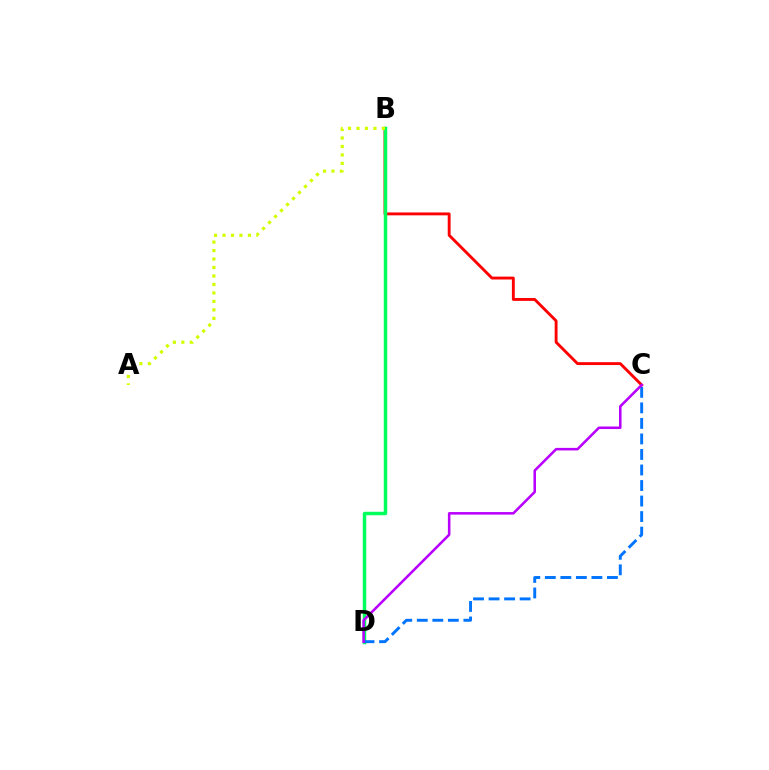{('B', 'C'): [{'color': '#ff0000', 'line_style': 'solid', 'thickness': 2.07}], ('B', 'D'): [{'color': '#00ff5c', 'line_style': 'solid', 'thickness': 2.5}], ('A', 'B'): [{'color': '#d1ff00', 'line_style': 'dotted', 'thickness': 2.3}], ('C', 'D'): [{'color': '#0074ff', 'line_style': 'dashed', 'thickness': 2.11}, {'color': '#b900ff', 'line_style': 'solid', 'thickness': 1.84}]}